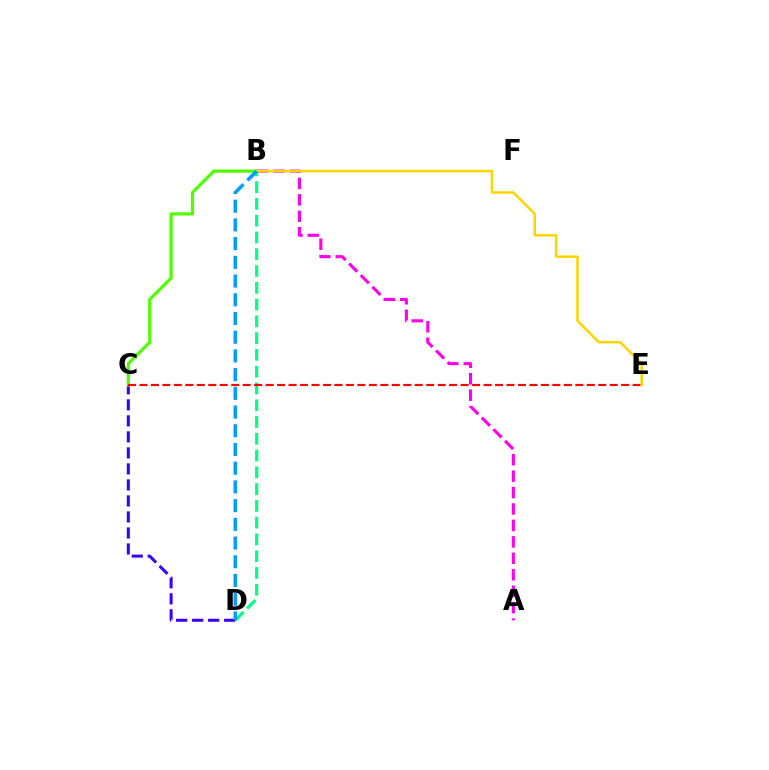{('C', 'D'): [{'color': '#3700ff', 'line_style': 'dashed', 'thickness': 2.18}], ('B', 'C'): [{'color': '#4fff00', 'line_style': 'solid', 'thickness': 2.3}], ('B', 'D'): [{'color': '#00ff86', 'line_style': 'dashed', 'thickness': 2.28}, {'color': '#009eff', 'line_style': 'dashed', 'thickness': 2.54}], ('A', 'B'): [{'color': '#ff00ed', 'line_style': 'dashed', 'thickness': 2.23}], ('C', 'E'): [{'color': '#ff0000', 'line_style': 'dashed', 'thickness': 1.56}], ('B', 'E'): [{'color': '#ffd500', 'line_style': 'solid', 'thickness': 1.82}]}